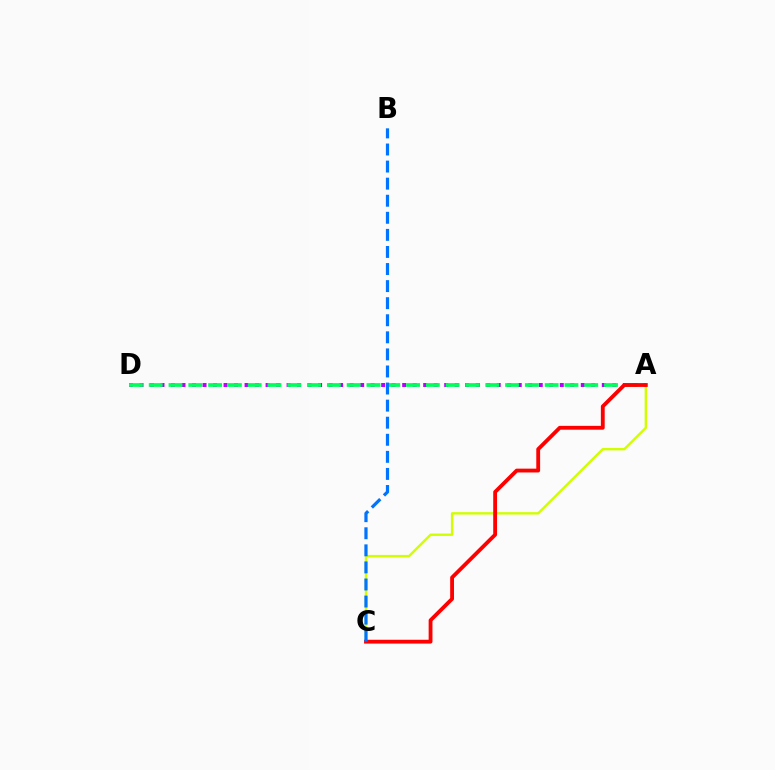{('A', 'C'): [{'color': '#d1ff00', 'line_style': 'solid', 'thickness': 1.73}, {'color': '#ff0000', 'line_style': 'solid', 'thickness': 2.76}], ('A', 'D'): [{'color': '#b900ff', 'line_style': 'dotted', 'thickness': 2.85}, {'color': '#00ff5c', 'line_style': 'dashed', 'thickness': 2.69}], ('B', 'C'): [{'color': '#0074ff', 'line_style': 'dashed', 'thickness': 2.32}]}